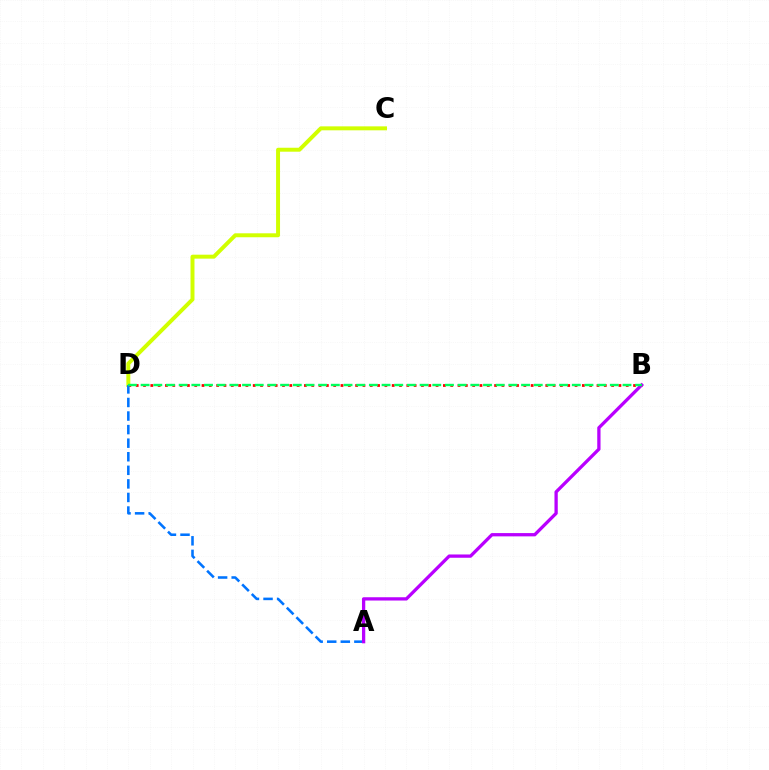{('C', 'D'): [{'color': '#d1ff00', 'line_style': 'solid', 'thickness': 2.85}], ('B', 'D'): [{'color': '#ff0000', 'line_style': 'dotted', 'thickness': 1.99}, {'color': '#00ff5c', 'line_style': 'dashed', 'thickness': 1.72}], ('A', 'D'): [{'color': '#0074ff', 'line_style': 'dashed', 'thickness': 1.84}], ('A', 'B'): [{'color': '#b900ff', 'line_style': 'solid', 'thickness': 2.36}]}